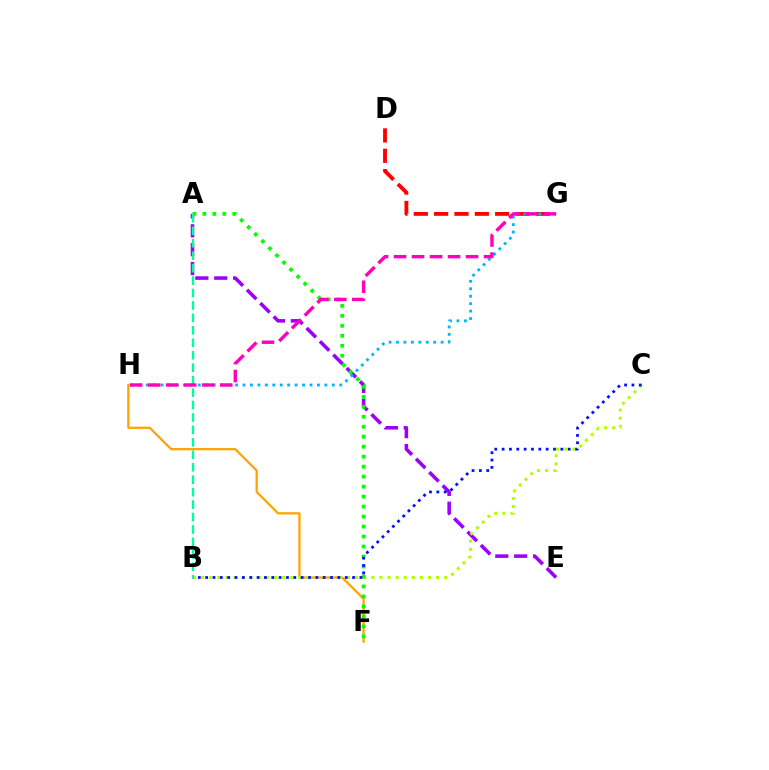{('F', 'H'): [{'color': '#ffa500', 'line_style': 'solid', 'thickness': 1.65}], ('A', 'E'): [{'color': '#9b00ff', 'line_style': 'dashed', 'thickness': 2.56}], ('B', 'C'): [{'color': '#b3ff00', 'line_style': 'dotted', 'thickness': 2.2}, {'color': '#0010ff', 'line_style': 'dotted', 'thickness': 2.0}], ('D', 'G'): [{'color': '#ff0000', 'line_style': 'dashed', 'thickness': 2.76}], ('A', 'F'): [{'color': '#08ff00', 'line_style': 'dotted', 'thickness': 2.71}], ('G', 'H'): [{'color': '#00b5ff', 'line_style': 'dotted', 'thickness': 2.02}, {'color': '#ff00bd', 'line_style': 'dashed', 'thickness': 2.45}], ('A', 'B'): [{'color': '#00ff9d', 'line_style': 'dashed', 'thickness': 1.69}]}